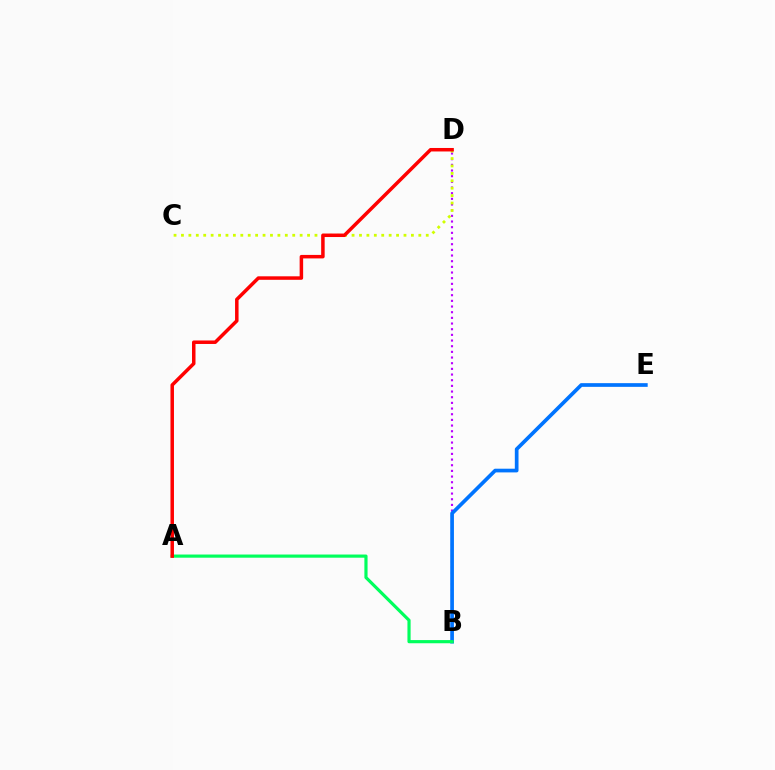{('B', 'D'): [{'color': '#b900ff', 'line_style': 'dotted', 'thickness': 1.54}], ('B', 'E'): [{'color': '#0074ff', 'line_style': 'solid', 'thickness': 2.66}], ('C', 'D'): [{'color': '#d1ff00', 'line_style': 'dotted', 'thickness': 2.02}], ('A', 'B'): [{'color': '#00ff5c', 'line_style': 'solid', 'thickness': 2.28}], ('A', 'D'): [{'color': '#ff0000', 'line_style': 'solid', 'thickness': 2.52}]}